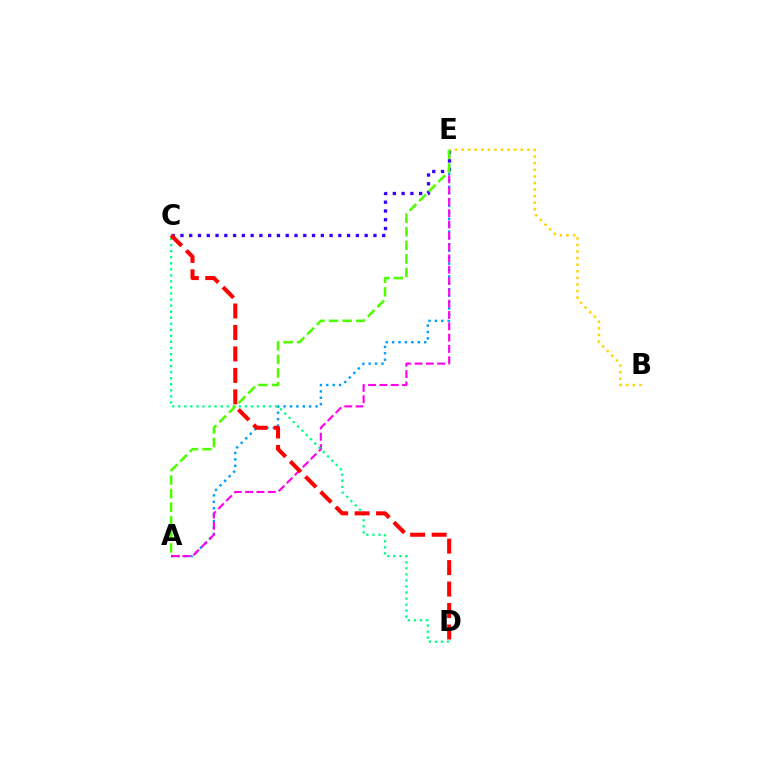{('A', 'E'): [{'color': '#009eff', 'line_style': 'dotted', 'thickness': 1.74}, {'color': '#ff00ed', 'line_style': 'dashed', 'thickness': 1.54}, {'color': '#4fff00', 'line_style': 'dashed', 'thickness': 1.84}], ('C', 'E'): [{'color': '#3700ff', 'line_style': 'dotted', 'thickness': 2.38}], ('B', 'E'): [{'color': '#ffd500', 'line_style': 'dotted', 'thickness': 1.79}], ('C', 'D'): [{'color': '#00ff86', 'line_style': 'dotted', 'thickness': 1.64}, {'color': '#ff0000', 'line_style': 'dashed', 'thickness': 2.92}]}